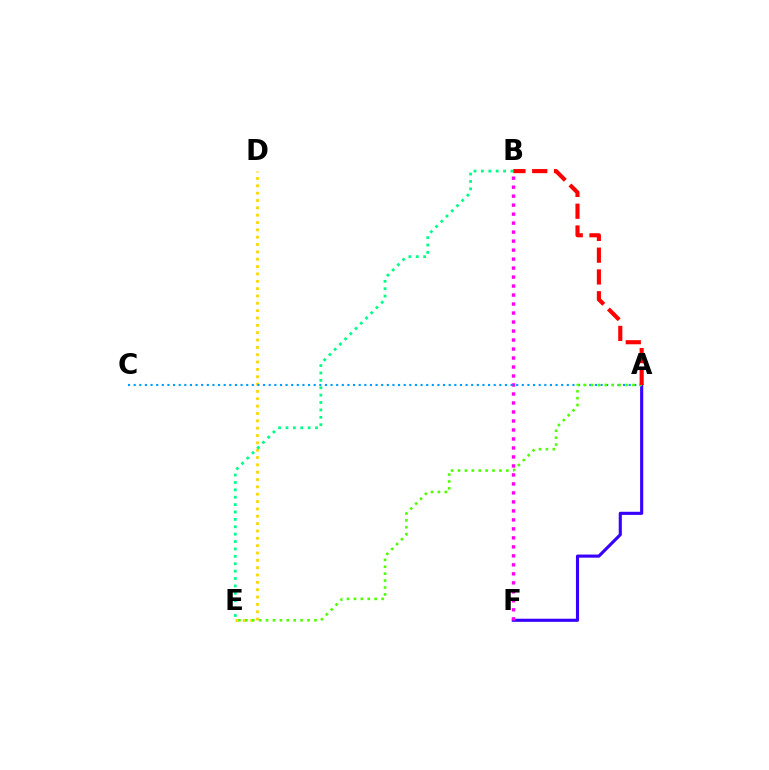{('A', 'F'): [{'color': '#3700ff', 'line_style': 'solid', 'thickness': 2.24}], ('D', 'E'): [{'color': '#ffd500', 'line_style': 'dotted', 'thickness': 2.0}], ('B', 'F'): [{'color': '#ff00ed', 'line_style': 'dotted', 'thickness': 2.44}], ('B', 'E'): [{'color': '#00ff86', 'line_style': 'dotted', 'thickness': 2.01}], ('A', 'C'): [{'color': '#009eff', 'line_style': 'dotted', 'thickness': 1.53}], ('A', 'E'): [{'color': '#4fff00', 'line_style': 'dotted', 'thickness': 1.88}], ('A', 'B'): [{'color': '#ff0000', 'line_style': 'dashed', 'thickness': 2.96}]}